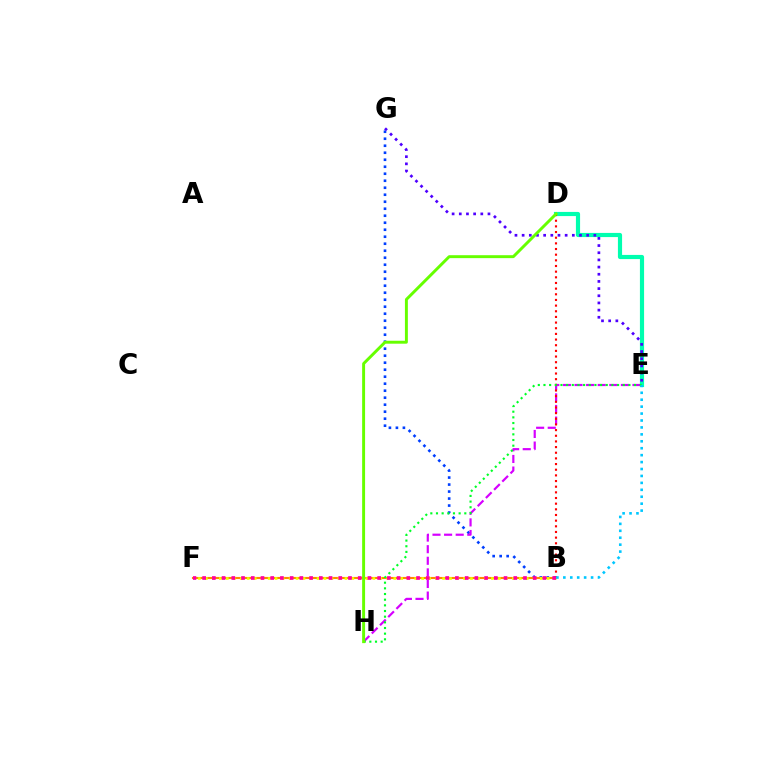{('D', 'E'): [{'color': '#00ffaf', 'line_style': 'solid', 'thickness': 3.0}], ('B', 'G'): [{'color': '#003fff', 'line_style': 'dotted', 'thickness': 1.9}], ('E', 'H'): [{'color': '#d600ff', 'line_style': 'dashed', 'thickness': 1.58}, {'color': '#00ff27', 'line_style': 'dotted', 'thickness': 1.54}], ('B', 'D'): [{'color': '#ff0000', 'line_style': 'dotted', 'thickness': 1.54}], ('B', 'F'): [{'color': '#ff8800', 'line_style': 'solid', 'thickness': 1.52}, {'color': '#eeff00', 'line_style': 'dotted', 'thickness': 1.9}, {'color': '#ff00a0', 'line_style': 'dotted', 'thickness': 2.64}], ('E', 'G'): [{'color': '#4f00ff', 'line_style': 'dotted', 'thickness': 1.95}], ('D', 'H'): [{'color': '#66ff00', 'line_style': 'solid', 'thickness': 2.11}], ('B', 'E'): [{'color': '#00c7ff', 'line_style': 'dotted', 'thickness': 1.88}]}